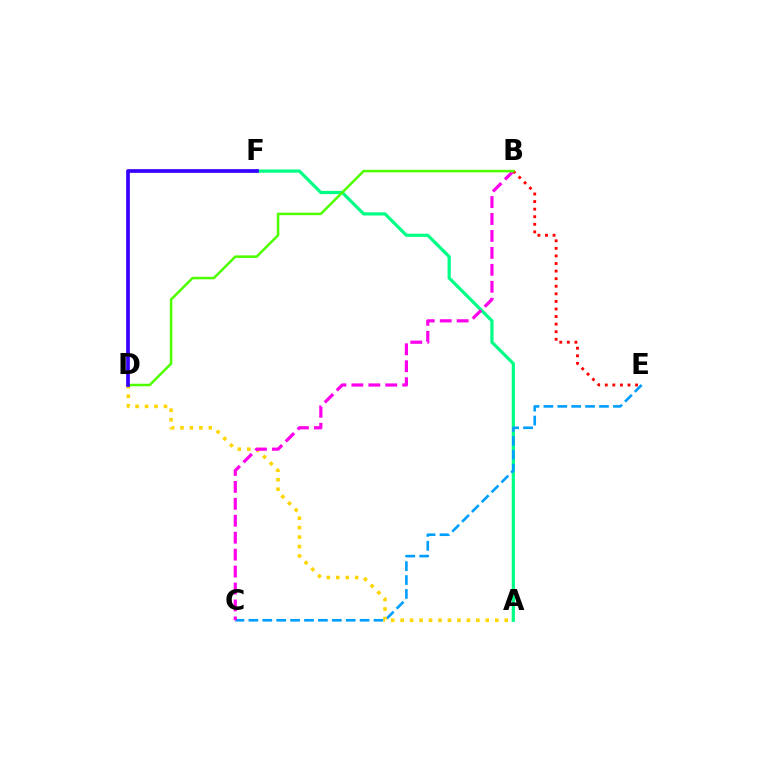{('A', 'F'): [{'color': '#00ff86', 'line_style': 'solid', 'thickness': 2.32}], ('C', 'E'): [{'color': '#009eff', 'line_style': 'dashed', 'thickness': 1.89}], ('A', 'D'): [{'color': '#ffd500', 'line_style': 'dotted', 'thickness': 2.57}], ('B', 'C'): [{'color': '#ff00ed', 'line_style': 'dashed', 'thickness': 2.3}], ('B', 'E'): [{'color': '#ff0000', 'line_style': 'dotted', 'thickness': 2.06}], ('B', 'D'): [{'color': '#4fff00', 'line_style': 'solid', 'thickness': 1.82}], ('D', 'F'): [{'color': '#3700ff', 'line_style': 'solid', 'thickness': 2.67}]}